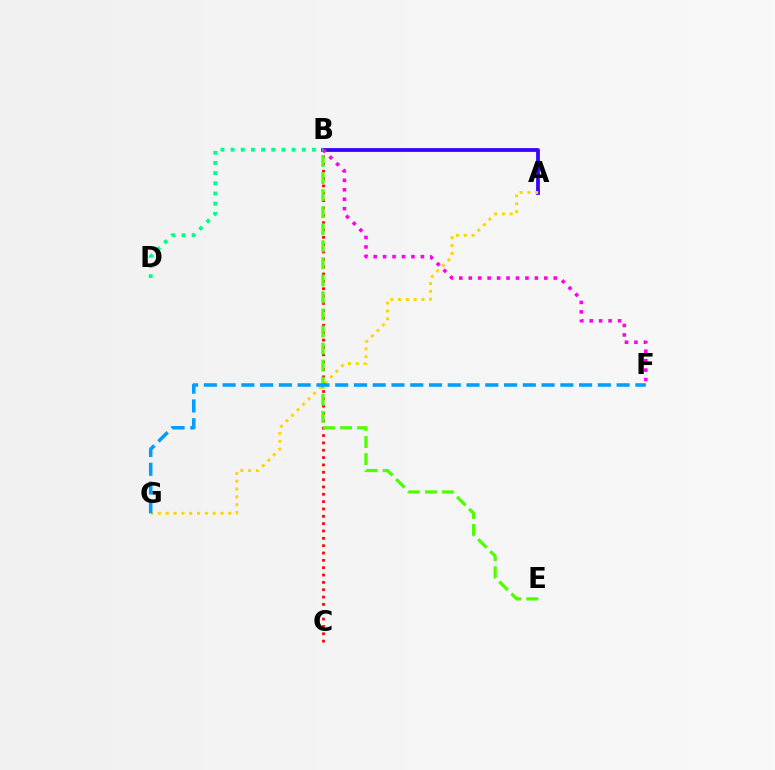{('A', 'B'): [{'color': '#3700ff', 'line_style': 'solid', 'thickness': 2.71}], ('B', 'C'): [{'color': '#ff0000', 'line_style': 'dotted', 'thickness': 1.99}], ('B', 'F'): [{'color': '#ff00ed', 'line_style': 'dotted', 'thickness': 2.57}], ('B', 'D'): [{'color': '#00ff86', 'line_style': 'dotted', 'thickness': 2.76}], ('A', 'G'): [{'color': '#ffd500', 'line_style': 'dotted', 'thickness': 2.13}], ('B', 'E'): [{'color': '#4fff00', 'line_style': 'dashed', 'thickness': 2.32}], ('F', 'G'): [{'color': '#009eff', 'line_style': 'dashed', 'thickness': 2.55}]}